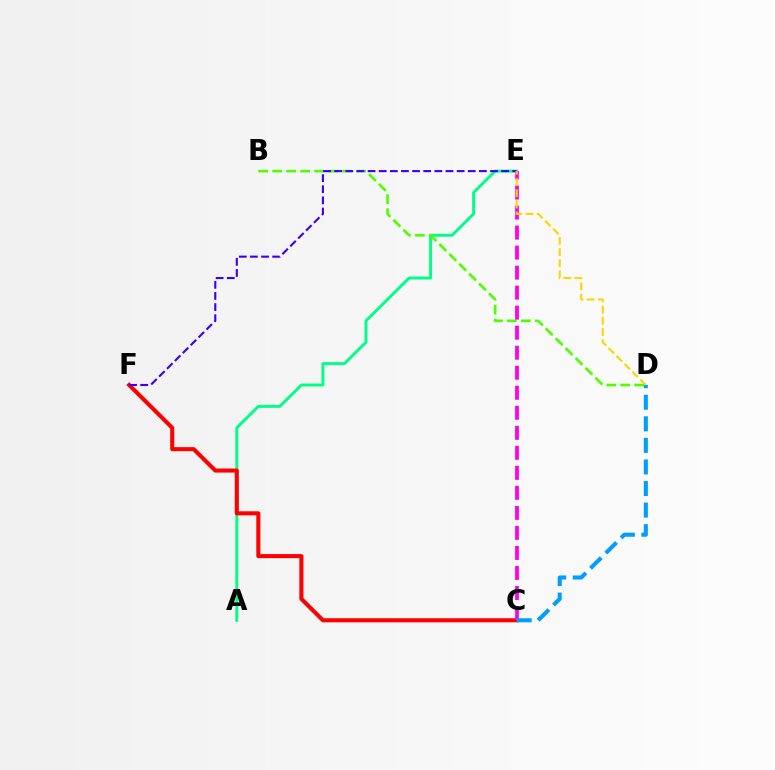{('A', 'E'): [{'color': '#00ff86', 'line_style': 'solid', 'thickness': 2.12}], ('B', 'D'): [{'color': '#4fff00', 'line_style': 'dashed', 'thickness': 1.9}], ('C', 'F'): [{'color': '#ff0000', 'line_style': 'solid', 'thickness': 2.93}], ('E', 'F'): [{'color': '#3700ff', 'line_style': 'dashed', 'thickness': 1.51}], ('C', 'E'): [{'color': '#ff00ed', 'line_style': 'dashed', 'thickness': 2.72}], ('D', 'E'): [{'color': '#ffd500', 'line_style': 'dashed', 'thickness': 1.52}], ('C', 'D'): [{'color': '#009eff', 'line_style': 'dashed', 'thickness': 2.93}]}